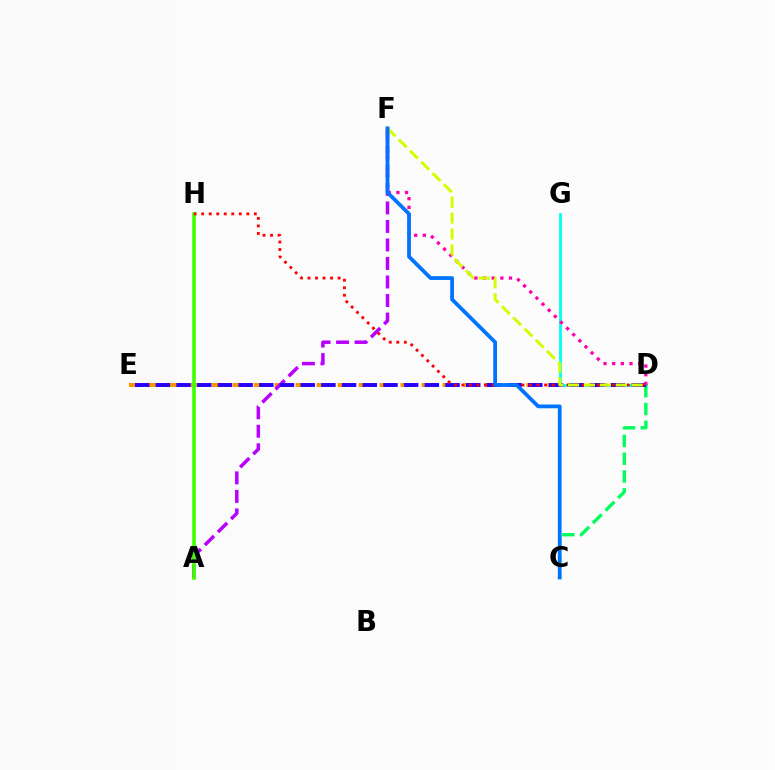{('D', 'E'): [{'color': '#ff9400', 'line_style': 'dashed', 'thickness': 2.85}, {'color': '#2500ff', 'line_style': 'dashed', 'thickness': 2.81}], ('A', 'F'): [{'color': '#b900ff', 'line_style': 'dashed', 'thickness': 2.52}], ('D', 'G'): [{'color': '#00fff6', 'line_style': 'solid', 'thickness': 2.03}], ('C', 'D'): [{'color': '#00ff5c', 'line_style': 'dashed', 'thickness': 2.42}], ('A', 'H'): [{'color': '#3dff00', 'line_style': 'solid', 'thickness': 2.59}], ('D', 'H'): [{'color': '#ff0000', 'line_style': 'dotted', 'thickness': 2.04}], ('D', 'F'): [{'color': '#ff00ac', 'line_style': 'dotted', 'thickness': 2.35}, {'color': '#d1ff00', 'line_style': 'dashed', 'thickness': 2.16}], ('C', 'F'): [{'color': '#0074ff', 'line_style': 'solid', 'thickness': 2.72}]}